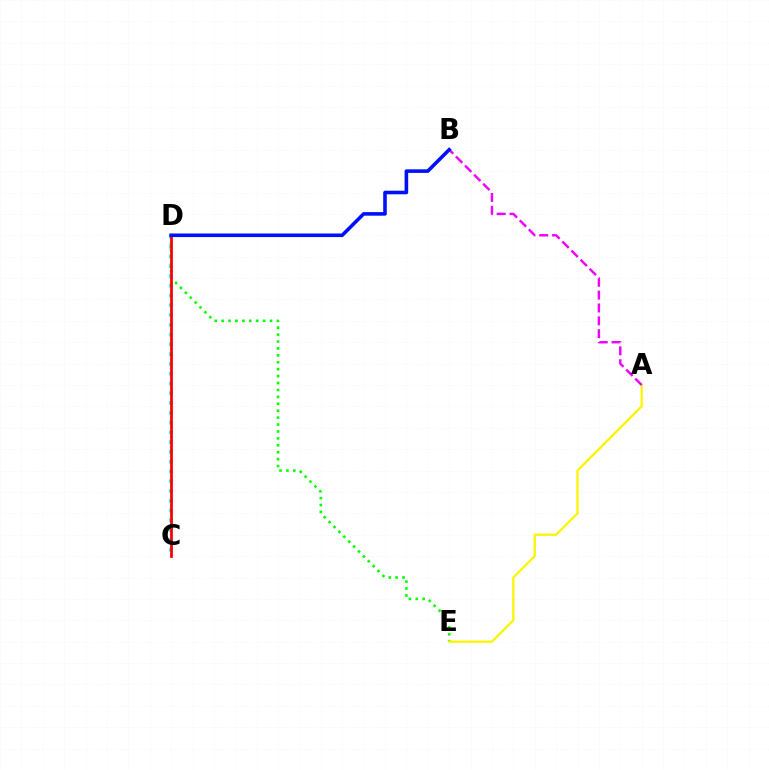{('D', 'E'): [{'color': '#08ff00', 'line_style': 'dotted', 'thickness': 1.88}], ('C', 'D'): [{'color': '#00fff6', 'line_style': 'dotted', 'thickness': 2.66}, {'color': '#ff0000', 'line_style': 'solid', 'thickness': 1.99}], ('A', 'E'): [{'color': '#fcf500', 'line_style': 'solid', 'thickness': 1.64}], ('A', 'B'): [{'color': '#ee00ff', 'line_style': 'dashed', 'thickness': 1.75}], ('B', 'D'): [{'color': '#0010ff', 'line_style': 'solid', 'thickness': 2.58}]}